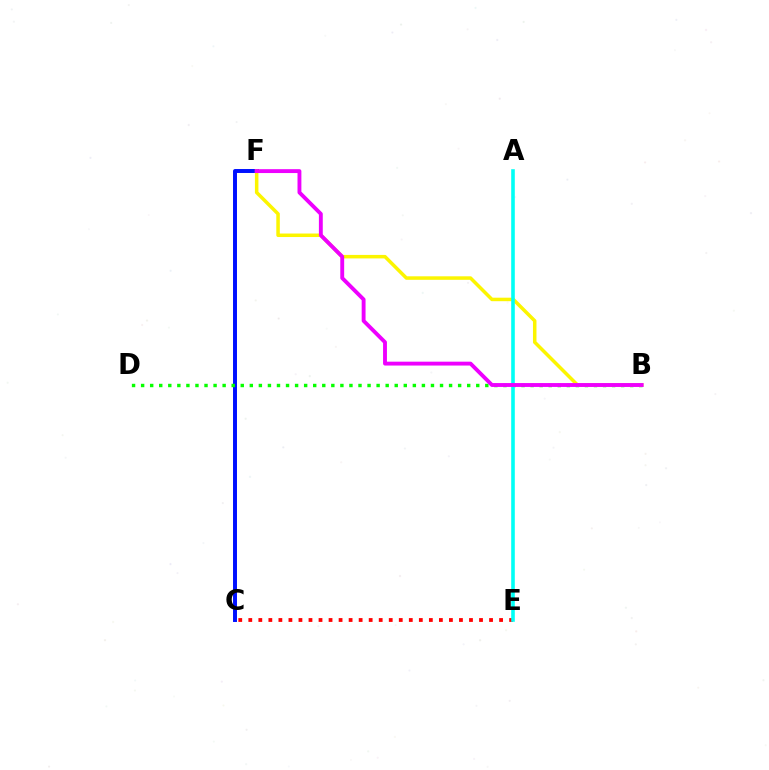{('C', 'E'): [{'color': '#ff0000', 'line_style': 'dotted', 'thickness': 2.73}], ('C', 'F'): [{'color': '#0010ff', 'line_style': 'solid', 'thickness': 2.85}], ('B', 'D'): [{'color': '#08ff00', 'line_style': 'dotted', 'thickness': 2.46}], ('B', 'F'): [{'color': '#fcf500', 'line_style': 'solid', 'thickness': 2.52}, {'color': '#ee00ff', 'line_style': 'solid', 'thickness': 2.79}], ('A', 'E'): [{'color': '#00fff6', 'line_style': 'solid', 'thickness': 2.59}]}